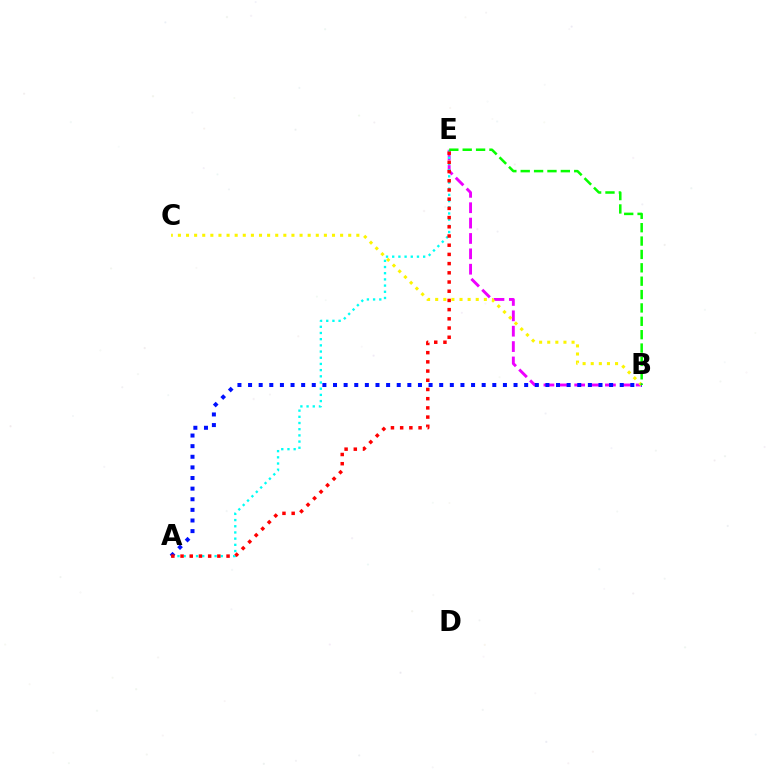{('B', 'E'): [{'color': '#ee00ff', 'line_style': 'dashed', 'thickness': 2.09}, {'color': '#08ff00', 'line_style': 'dashed', 'thickness': 1.82}], ('A', 'E'): [{'color': '#00fff6', 'line_style': 'dotted', 'thickness': 1.68}, {'color': '#ff0000', 'line_style': 'dotted', 'thickness': 2.5}], ('B', 'C'): [{'color': '#fcf500', 'line_style': 'dotted', 'thickness': 2.2}], ('A', 'B'): [{'color': '#0010ff', 'line_style': 'dotted', 'thickness': 2.89}]}